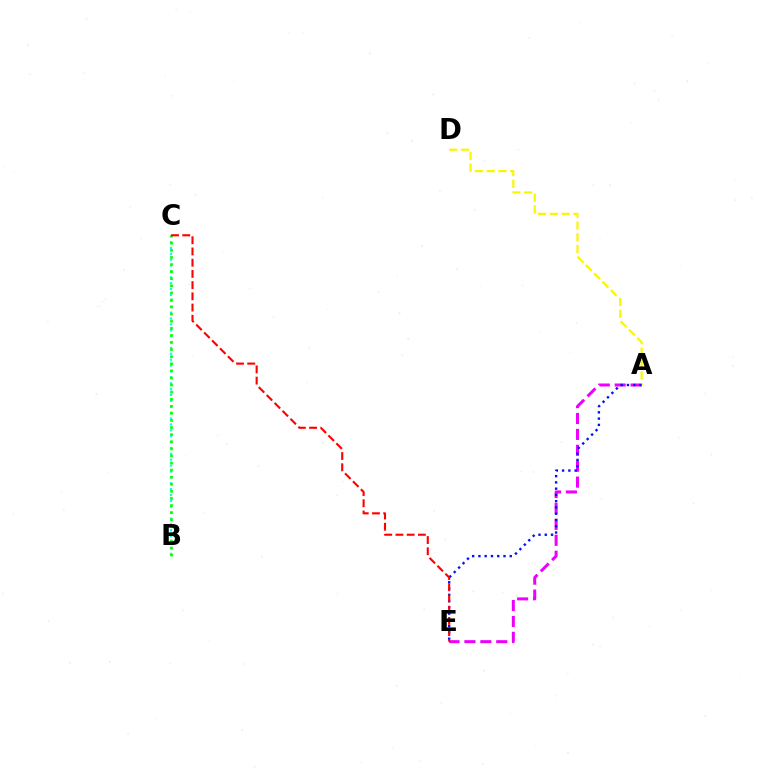{('A', 'E'): [{'color': '#ee00ff', 'line_style': 'dashed', 'thickness': 2.16}, {'color': '#0010ff', 'line_style': 'dotted', 'thickness': 1.7}], ('B', 'C'): [{'color': '#00fff6', 'line_style': 'dotted', 'thickness': 1.6}, {'color': '#08ff00', 'line_style': 'dotted', 'thickness': 1.93}], ('A', 'D'): [{'color': '#fcf500', 'line_style': 'dashed', 'thickness': 1.6}], ('C', 'E'): [{'color': '#ff0000', 'line_style': 'dashed', 'thickness': 1.52}]}